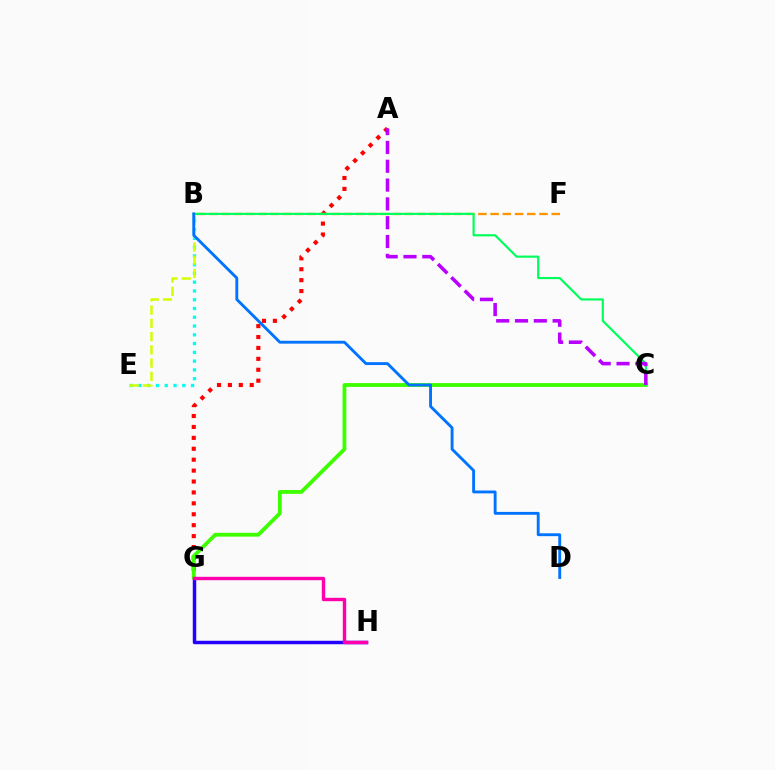{('A', 'G'): [{'color': '#ff0000', 'line_style': 'dotted', 'thickness': 2.97}], ('B', 'E'): [{'color': '#00fff6', 'line_style': 'dotted', 'thickness': 2.38}, {'color': '#d1ff00', 'line_style': 'dashed', 'thickness': 1.8}], ('G', 'H'): [{'color': '#2500ff', 'line_style': 'solid', 'thickness': 2.5}, {'color': '#ff00ac', 'line_style': 'solid', 'thickness': 2.44}], ('C', 'G'): [{'color': '#3dff00', 'line_style': 'solid', 'thickness': 2.75}], ('B', 'F'): [{'color': '#ff9400', 'line_style': 'dashed', 'thickness': 1.66}], ('B', 'C'): [{'color': '#00ff5c', 'line_style': 'solid', 'thickness': 1.56}], ('A', 'C'): [{'color': '#b900ff', 'line_style': 'dashed', 'thickness': 2.56}], ('B', 'D'): [{'color': '#0074ff', 'line_style': 'solid', 'thickness': 2.07}]}